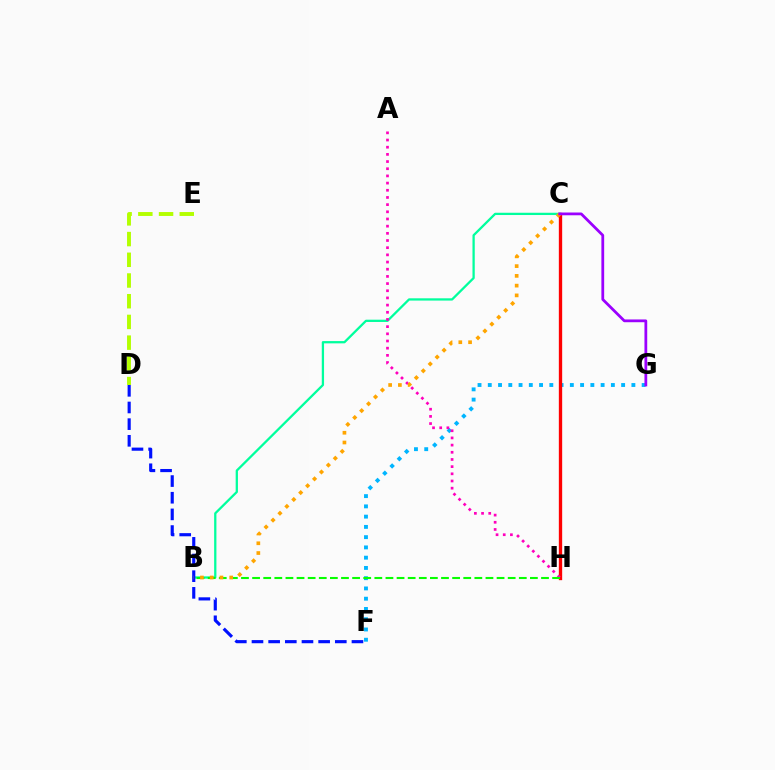{('F', 'G'): [{'color': '#00b5ff', 'line_style': 'dotted', 'thickness': 2.79}], ('B', 'C'): [{'color': '#00ff9d', 'line_style': 'solid', 'thickness': 1.64}, {'color': '#ffa500', 'line_style': 'dotted', 'thickness': 2.65}], ('D', 'F'): [{'color': '#0010ff', 'line_style': 'dashed', 'thickness': 2.26}], ('C', 'H'): [{'color': '#ff0000', 'line_style': 'solid', 'thickness': 2.4}], ('D', 'E'): [{'color': '#b3ff00', 'line_style': 'dashed', 'thickness': 2.81}], ('A', 'H'): [{'color': '#ff00bd', 'line_style': 'dotted', 'thickness': 1.95}], ('B', 'H'): [{'color': '#08ff00', 'line_style': 'dashed', 'thickness': 1.51}], ('C', 'G'): [{'color': '#9b00ff', 'line_style': 'solid', 'thickness': 2.0}]}